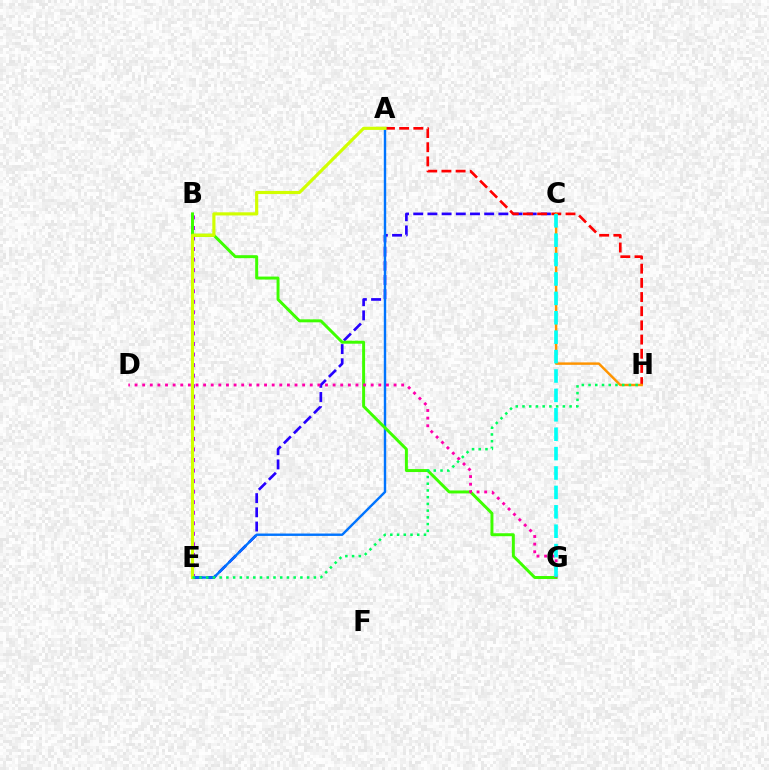{('C', 'E'): [{'color': '#2500ff', 'line_style': 'dashed', 'thickness': 1.93}], ('A', 'H'): [{'color': '#ff0000', 'line_style': 'dashed', 'thickness': 1.93}], ('A', 'E'): [{'color': '#0074ff', 'line_style': 'solid', 'thickness': 1.73}, {'color': '#d1ff00', 'line_style': 'solid', 'thickness': 2.27}], ('B', 'E'): [{'color': '#b900ff', 'line_style': 'dotted', 'thickness': 2.87}], ('B', 'G'): [{'color': '#3dff00', 'line_style': 'solid', 'thickness': 2.14}], ('C', 'H'): [{'color': '#ff9400', 'line_style': 'solid', 'thickness': 1.76}], ('D', 'G'): [{'color': '#ff00ac', 'line_style': 'dotted', 'thickness': 2.07}], ('C', 'G'): [{'color': '#00fff6', 'line_style': 'dashed', 'thickness': 2.64}], ('E', 'H'): [{'color': '#00ff5c', 'line_style': 'dotted', 'thickness': 1.83}]}